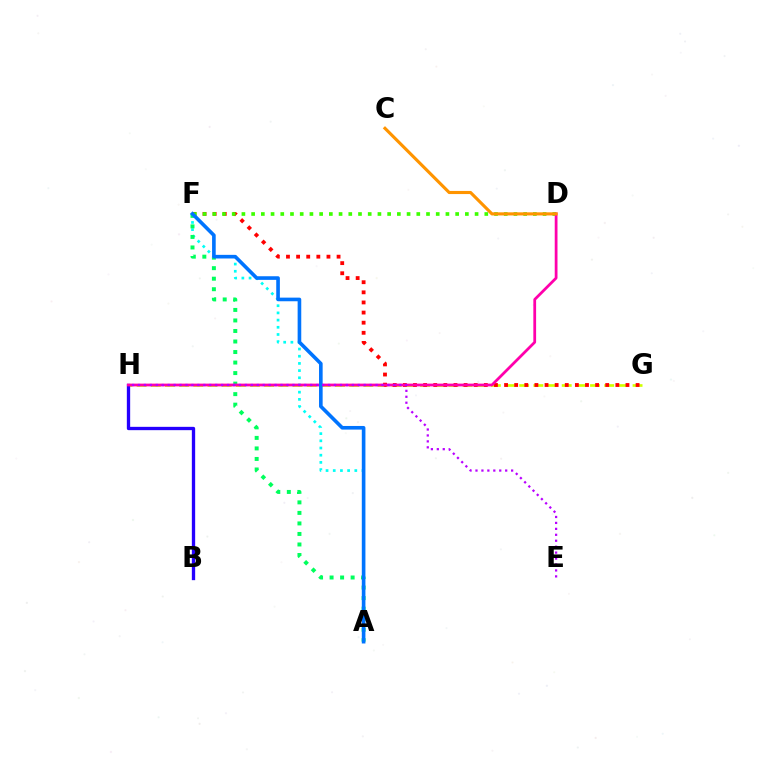{('A', 'F'): [{'color': '#00fff6', 'line_style': 'dotted', 'thickness': 1.95}, {'color': '#00ff5c', 'line_style': 'dotted', 'thickness': 2.86}, {'color': '#0074ff', 'line_style': 'solid', 'thickness': 2.61}], ('G', 'H'): [{'color': '#d1ff00', 'line_style': 'dashed', 'thickness': 1.92}], ('B', 'H'): [{'color': '#2500ff', 'line_style': 'solid', 'thickness': 2.39}], ('F', 'G'): [{'color': '#ff0000', 'line_style': 'dotted', 'thickness': 2.75}], ('D', 'F'): [{'color': '#3dff00', 'line_style': 'dotted', 'thickness': 2.64}], ('D', 'H'): [{'color': '#ff00ac', 'line_style': 'solid', 'thickness': 1.99}], ('E', 'H'): [{'color': '#b900ff', 'line_style': 'dotted', 'thickness': 1.61}], ('C', 'D'): [{'color': '#ff9400', 'line_style': 'solid', 'thickness': 2.25}]}